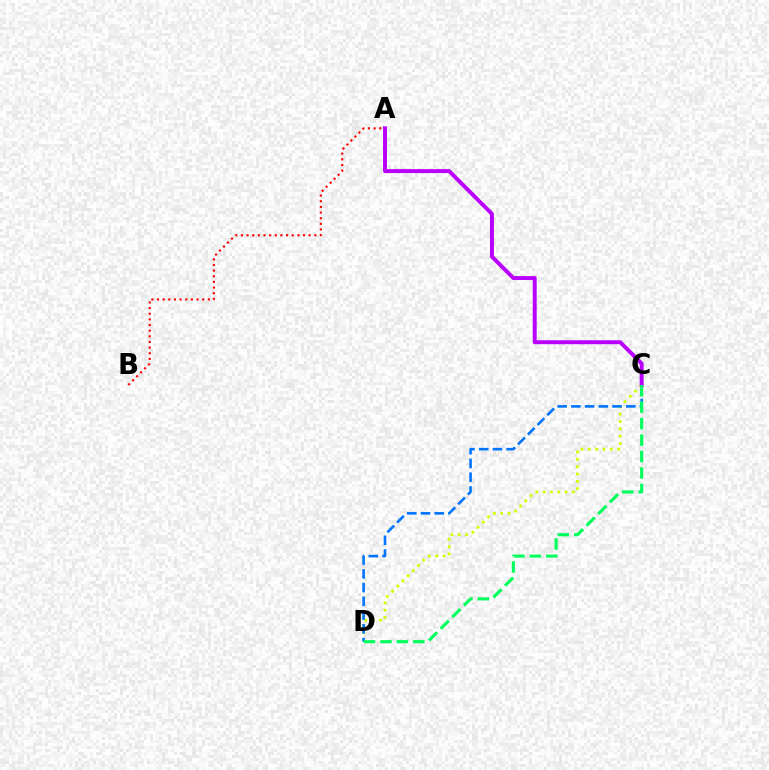{('C', 'D'): [{'color': '#d1ff00', 'line_style': 'dotted', 'thickness': 1.99}, {'color': '#0074ff', 'line_style': 'dashed', 'thickness': 1.87}, {'color': '#00ff5c', 'line_style': 'dashed', 'thickness': 2.23}], ('A', 'C'): [{'color': '#b900ff', 'line_style': 'solid', 'thickness': 2.83}], ('A', 'B'): [{'color': '#ff0000', 'line_style': 'dotted', 'thickness': 1.53}]}